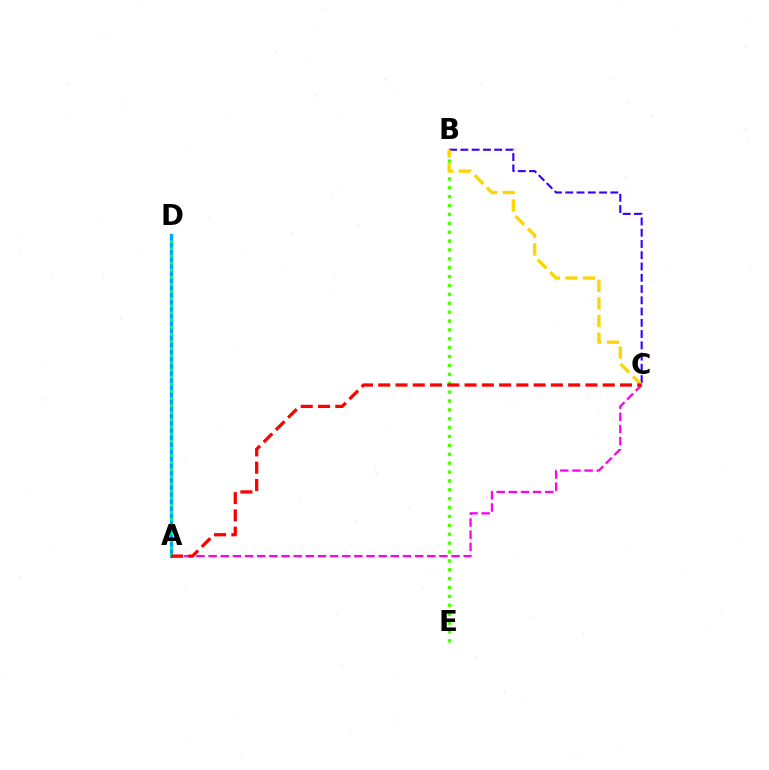{('A', 'D'): [{'color': '#009eff', 'line_style': 'solid', 'thickness': 2.36}, {'color': '#00ff86', 'line_style': 'dotted', 'thickness': 1.94}], ('B', 'C'): [{'color': '#3700ff', 'line_style': 'dashed', 'thickness': 1.53}, {'color': '#ffd500', 'line_style': 'dashed', 'thickness': 2.39}], ('B', 'E'): [{'color': '#4fff00', 'line_style': 'dotted', 'thickness': 2.41}], ('A', 'C'): [{'color': '#ff00ed', 'line_style': 'dashed', 'thickness': 1.65}, {'color': '#ff0000', 'line_style': 'dashed', 'thickness': 2.35}]}